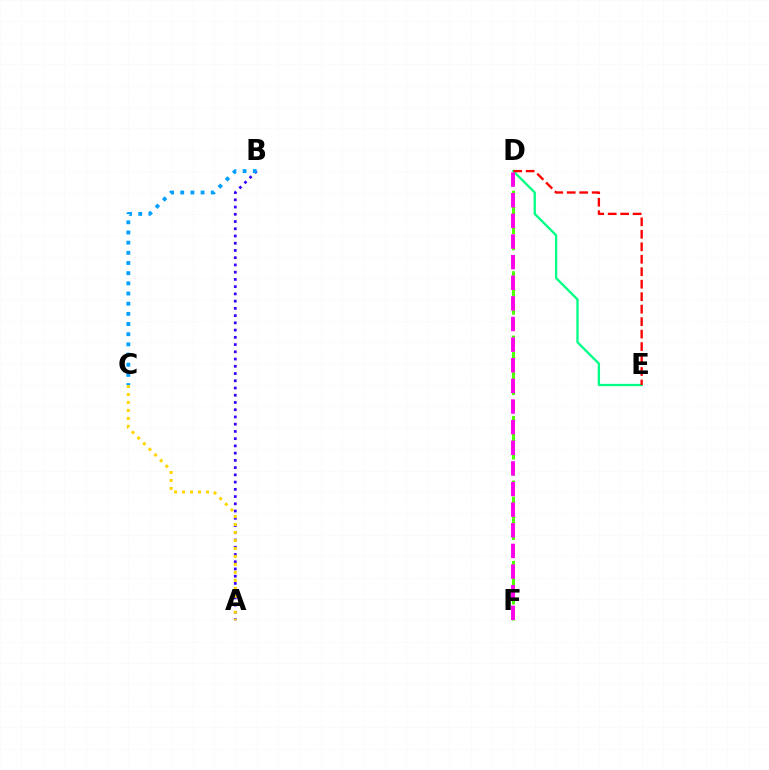{('D', 'F'): [{'color': '#4fff00', 'line_style': 'dashed', 'thickness': 2.19}, {'color': '#ff00ed', 'line_style': 'dashed', 'thickness': 2.8}], ('D', 'E'): [{'color': '#00ff86', 'line_style': 'solid', 'thickness': 1.67}, {'color': '#ff0000', 'line_style': 'dashed', 'thickness': 1.69}], ('A', 'B'): [{'color': '#3700ff', 'line_style': 'dotted', 'thickness': 1.97}], ('B', 'C'): [{'color': '#009eff', 'line_style': 'dotted', 'thickness': 2.76}], ('A', 'C'): [{'color': '#ffd500', 'line_style': 'dotted', 'thickness': 2.17}]}